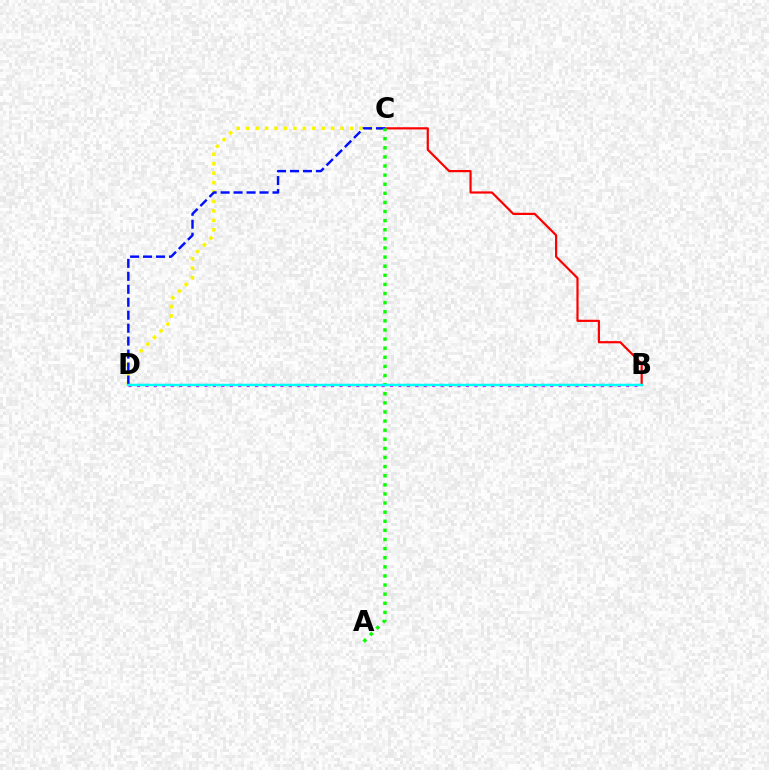{('B', 'C'): [{'color': '#ff0000', 'line_style': 'solid', 'thickness': 1.58}], ('C', 'D'): [{'color': '#fcf500', 'line_style': 'dotted', 'thickness': 2.57}, {'color': '#0010ff', 'line_style': 'dashed', 'thickness': 1.76}], ('B', 'D'): [{'color': '#ee00ff', 'line_style': 'dotted', 'thickness': 2.29}, {'color': '#00fff6', 'line_style': 'solid', 'thickness': 1.77}], ('A', 'C'): [{'color': '#08ff00', 'line_style': 'dotted', 'thickness': 2.48}]}